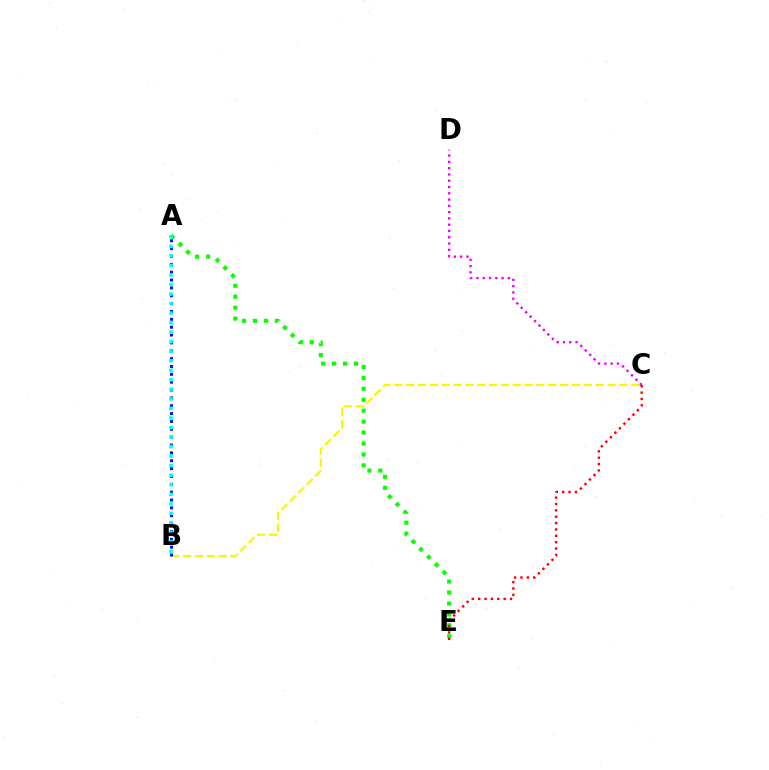{('A', 'E'): [{'color': '#08ff00', 'line_style': 'dotted', 'thickness': 2.97}], ('B', 'C'): [{'color': '#fcf500', 'line_style': 'dashed', 'thickness': 1.61}], ('C', 'D'): [{'color': '#ee00ff', 'line_style': 'dotted', 'thickness': 1.71}], ('A', 'B'): [{'color': '#0010ff', 'line_style': 'dotted', 'thickness': 2.13}, {'color': '#00fff6', 'line_style': 'dotted', 'thickness': 2.59}], ('C', 'E'): [{'color': '#ff0000', 'line_style': 'dotted', 'thickness': 1.73}]}